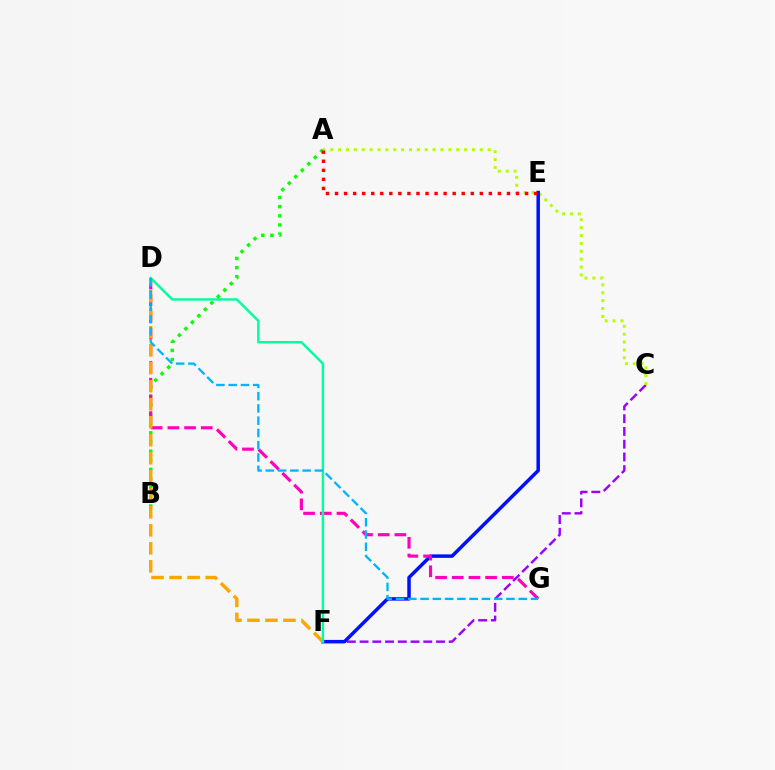{('A', 'B'): [{'color': '#08ff00', 'line_style': 'dotted', 'thickness': 2.48}], ('C', 'F'): [{'color': '#9b00ff', 'line_style': 'dashed', 'thickness': 1.73}], ('A', 'C'): [{'color': '#b3ff00', 'line_style': 'dotted', 'thickness': 2.14}], ('E', 'F'): [{'color': '#0010ff', 'line_style': 'solid', 'thickness': 2.51}], ('D', 'G'): [{'color': '#ff00bd', 'line_style': 'dashed', 'thickness': 2.27}, {'color': '#00b5ff', 'line_style': 'dashed', 'thickness': 1.67}], ('A', 'E'): [{'color': '#ff0000', 'line_style': 'dotted', 'thickness': 2.46}], ('D', 'F'): [{'color': '#ffa500', 'line_style': 'dashed', 'thickness': 2.45}, {'color': '#00ff9d', 'line_style': 'solid', 'thickness': 1.76}]}